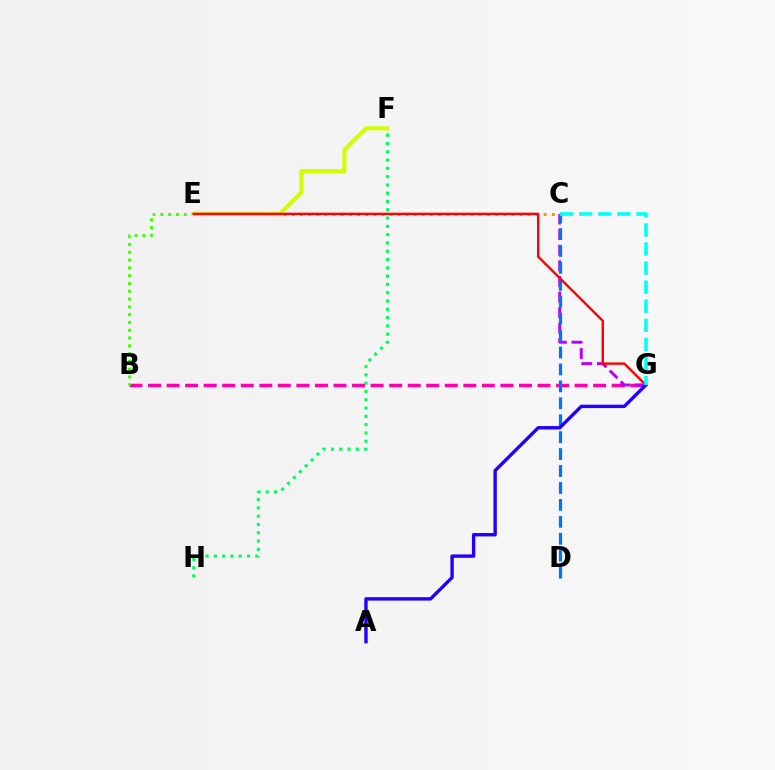{('F', 'H'): [{'color': '#00ff5c', 'line_style': 'dotted', 'thickness': 2.25}], ('B', 'G'): [{'color': '#ff00ac', 'line_style': 'dashed', 'thickness': 2.52}], ('C', 'G'): [{'color': '#b900ff', 'line_style': 'dashed', 'thickness': 2.12}, {'color': '#00fff6', 'line_style': 'dashed', 'thickness': 2.59}], ('C', 'D'): [{'color': '#0074ff', 'line_style': 'dashed', 'thickness': 2.3}], ('C', 'E'): [{'color': '#ff9400', 'line_style': 'dotted', 'thickness': 2.21}], ('B', 'E'): [{'color': '#3dff00', 'line_style': 'dotted', 'thickness': 2.12}], ('E', 'F'): [{'color': '#d1ff00', 'line_style': 'solid', 'thickness': 2.96}], ('E', 'G'): [{'color': '#ff0000', 'line_style': 'solid', 'thickness': 1.72}], ('A', 'G'): [{'color': '#2500ff', 'line_style': 'solid', 'thickness': 2.45}]}